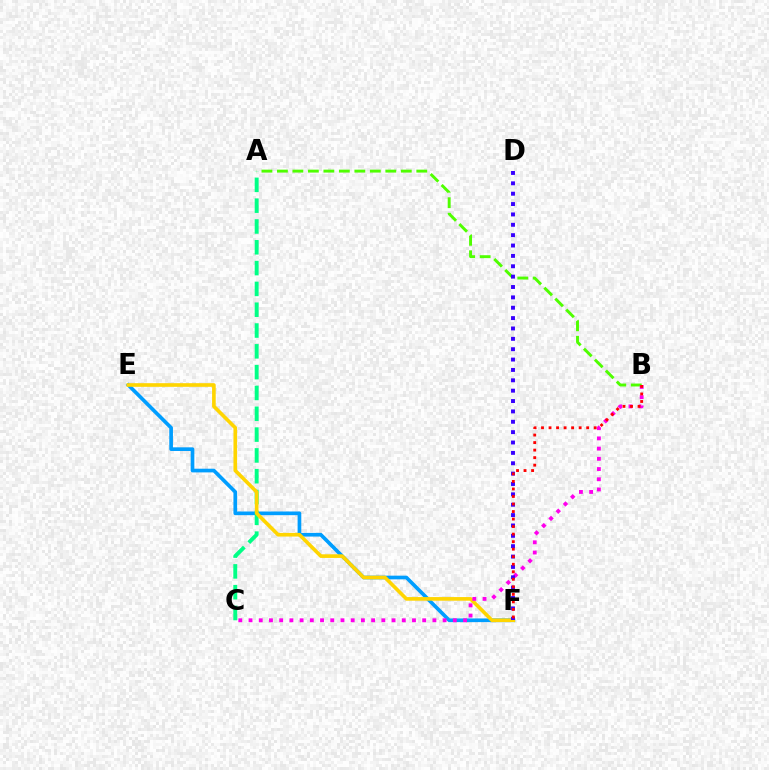{('A', 'B'): [{'color': '#4fff00', 'line_style': 'dashed', 'thickness': 2.1}], ('E', 'F'): [{'color': '#009eff', 'line_style': 'solid', 'thickness': 2.65}, {'color': '#ffd500', 'line_style': 'solid', 'thickness': 2.62}], ('A', 'C'): [{'color': '#00ff86', 'line_style': 'dashed', 'thickness': 2.83}], ('B', 'C'): [{'color': '#ff00ed', 'line_style': 'dotted', 'thickness': 2.78}], ('D', 'F'): [{'color': '#3700ff', 'line_style': 'dotted', 'thickness': 2.82}], ('B', 'F'): [{'color': '#ff0000', 'line_style': 'dotted', 'thickness': 2.05}]}